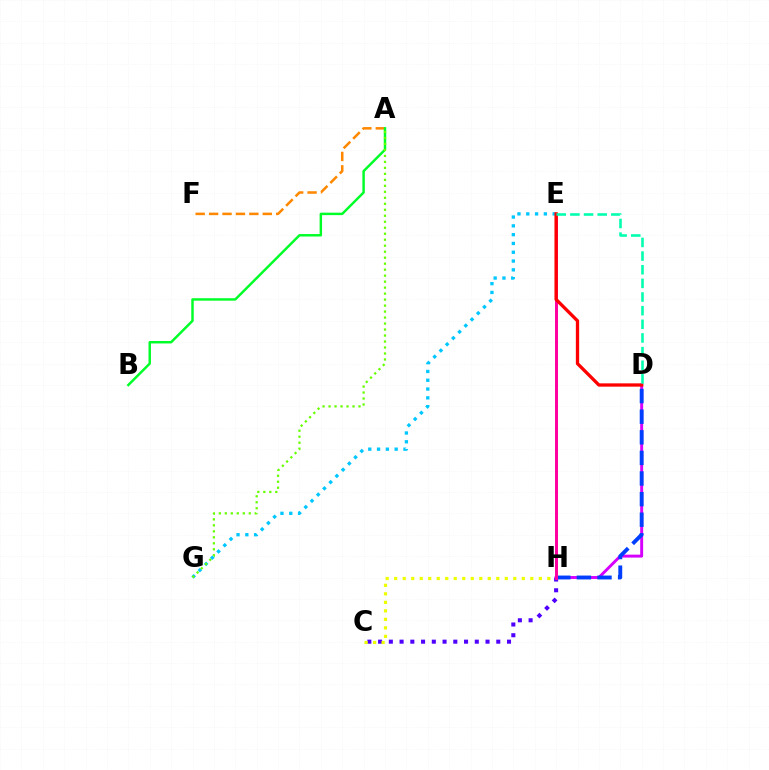{('C', 'H'): [{'color': '#4f00ff', 'line_style': 'dotted', 'thickness': 2.92}, {'color': '#eeff00', 'line_style': 'dotted', 'thickness': 2.31}], ('D', 'H'): [{'color': '#d600ff', 'line_style': 'solid', 'thickness': 2.11}, {'color': '#003fff', 'line_style': 'dashed', 'thickness': 2.8}], ('E', 'G'): [{'color': '#00c7ff', 'line_style': 'dotted', 'thickness': 2.39}], ('A', 'F'): [{'color': '#ff8800', 'line_style': 'dashed', 'thickness': 1.82}], ('A', 'B'): [{'color': '#00ff27', 'line_style': 'solid', 'thickness': 1.77}], ('A', 'G'): [{'color': '#66ff00', 'line_style': 'dotted', 'thickness': 1.63}], ('E', 'H'): [{'color': '#ff00a0', 'line_style': 'solid', 'thickness': 2.14}], ('D', 'E'): [{'color': '#ff0000', 'line_style': 'solid', 'thickness': 2.37}, {'color': '#00ffaf', 'line_style': 'dashed', 'thickness': 1.85}]}